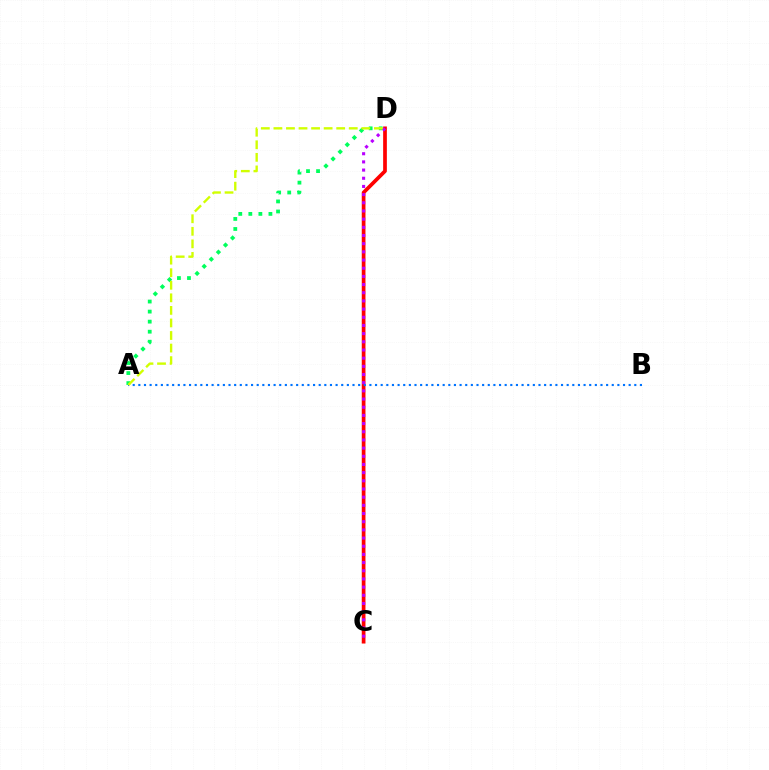{('C', 'D'): [{'color': '#ff0000', 'line_style': 'solid', 'thickness': 2.67}, {'color': '#b900ff', 'line_style': 'dotted', 'thickness': 2.22}], ('A', 'D'): [{'color': '#00ff5c', 'line_style': 'dotted', 'thickness': 2.73}, {'color': '#d1ff00', 'line_style': 'dashed', 'thickness': 1.71}], ('A', 'B'): [{'color': '#0074ff', 'line_style': 'dotted', 'thickness': 1.53}]}